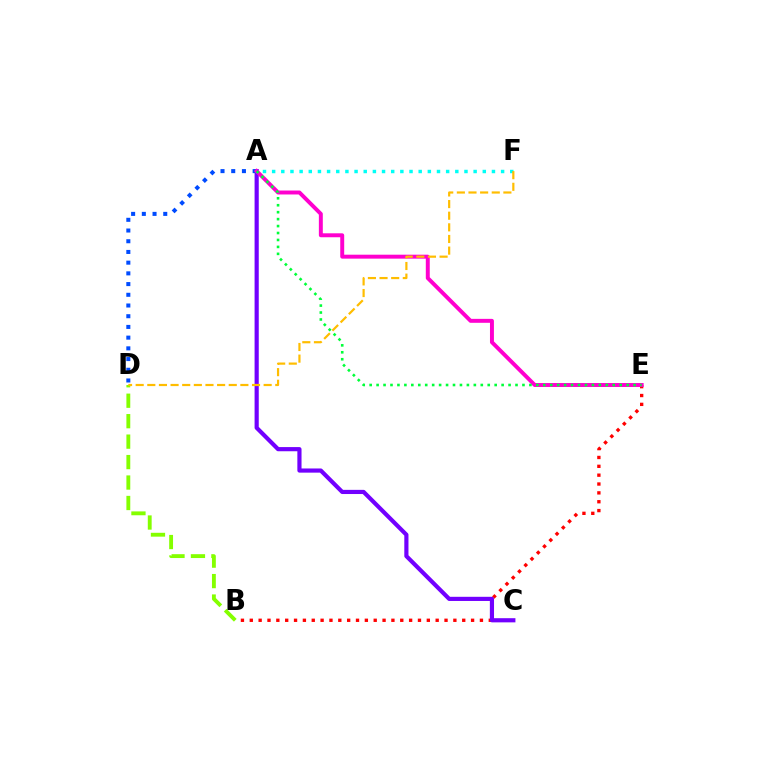{('B', 'E'): [{'color': '#ff0000', 'line_style': 'dotted', 'thickness': 2.4}], ('A', 'F'): [{'color': '#00fff6', 'line_style': 'dotted', 'thickness': 2.49}], ('B', 'D'): [{'color': '#84ff00', 'line_style': 'dashed', 'thickness': 2.78}], ('A', 'C'): [{'color': '#7200ff', 'line_style': 'solid', 'thickness': 3.0}], ('A', 'D'): [{'color': '#004bff', 'line_style': 'dotted', 'thickness': 2.91}], ('A', 'E'): [{'color': '#ff00cf', 'line_style': 'solid', 'thickness': 2.84}, {'color': '#00ff39', 'line_style': 'dotted', 'thickness': 1.89}], ('D', 'F'): [{'color': '#ffbd00', 'line_style': 'dashed', 'thickness': 1.58}]}